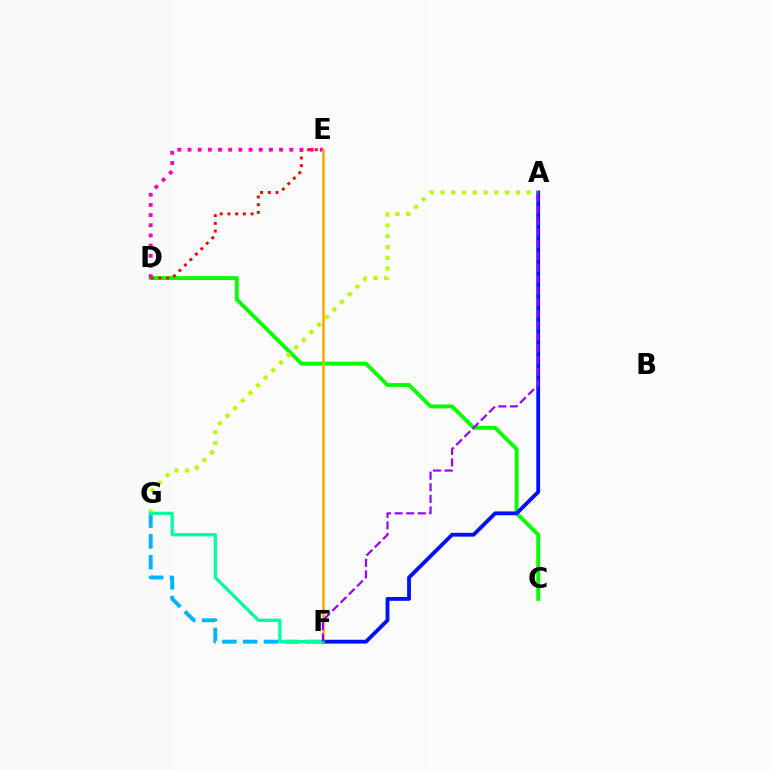{('C', 'D'): [{'color': '#08ff00', 'line_style': 'solid', 'thickness': 2.79}], ('D', 'E'): [{'color': '#ff0000', 'line_style': 'dotted', 'thickness': 2.1}, {'color': '#ff00bd', 'line_style': 'dotted', 'thickness': 2.76}], ('F', 'G'): [{'color': '#00b5ff', 'line_style': 'dashed', 'thickness': 2.83}, {'color': '#00ff9d', 'line_style': 'solid', 'thickness': 2.34}], ('E', 'F'): [{'color': '#ffa500', 'line_style': 'solid', 'thickness': 1.82}], ('A', 'F'): [{'color': '#0010ff', 'line_style': 'solid', 'thickness': 2.75}, {'color': '#9b00ff', 'line_style': 'dashed', 'thickness': 1.57}], ('A', 'G'): [{'color': '#b3ff00', 'line_style': 'dotted', 'thickness': 2.93}]}